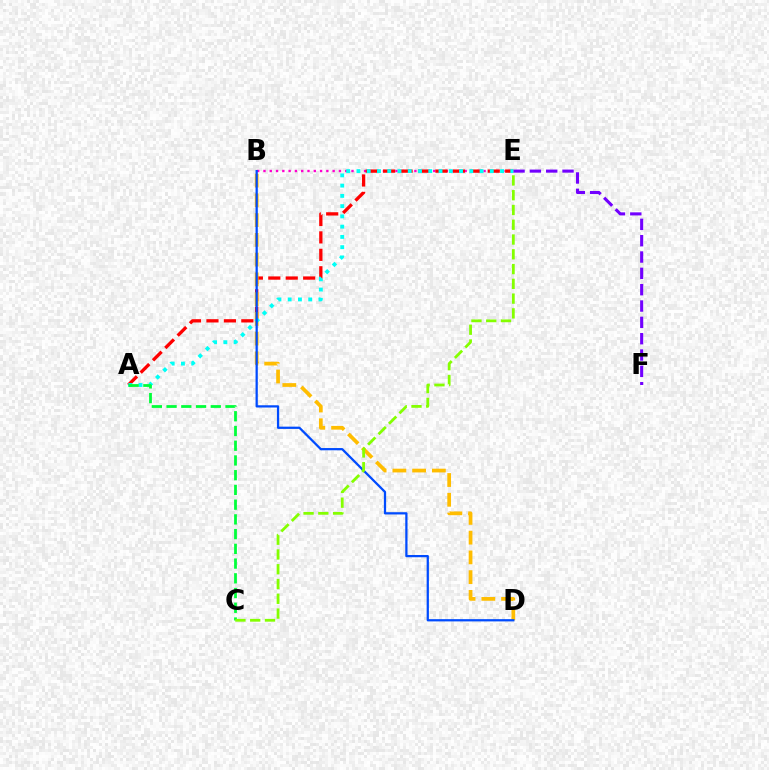{('B', 'E'): [{'color': '#ff00cf', 'line_style': 'dotted', 'thickness': 1.71}], ('A', 'E'): [{'color': '#ff0000', 'line_style': 'dashed', 'thickness': 2.37}, {'color': '#00fff6', 'line_style': 'dotted', 'thickness': 2.79}], ('B', 'D'): [{'color': '#ffbd00', 'line_style': 'dashed', 'thickness': 2.68}, {'color': '#004bff', 'line_style': 'solid', 'thickness': 1.62}], ('E', 'F'): [{'color': '#7200ff', 'line_style': 'dashed', 'thickness': 2.22}], ('A', 'C'): [{'color': '#00ff39', 'line_style': 'dashed', 'thickness': 2.0}], ('C', 'E'): [{'color': '#84ff00', 'line_style': 'dashed', 'thickness': 2.01}]}